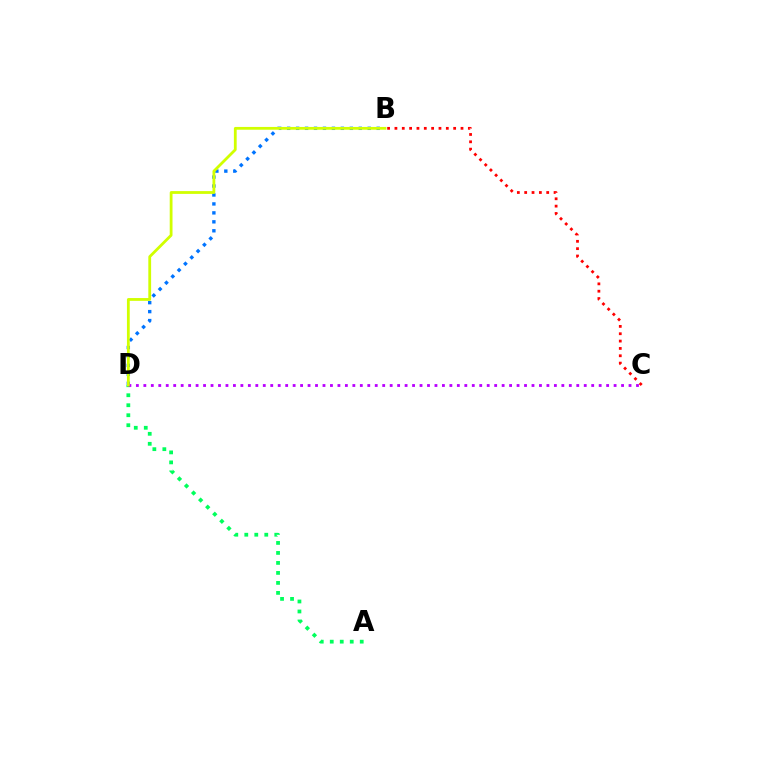{('A', 'D'): [{'color': '#00ff5c', 'line_style': 'dotted', 'thickness': 2.72}], ('B', 'D'): [{'color': '#0074ff', 'line_style': 'dotted', 'thickness': 2.43}, {'color': '#d1ff00', 'line_style': 'solid', 'thickness': 2.01}], ('B', 'C'): [{'color': '#ff0000', 'line_style': 'dotted', 'thickness': 1.99}], ('C', 'D'): [{'color': '#b900ff', 'line_style': 'dotted', 'thickness': 2.03}]}